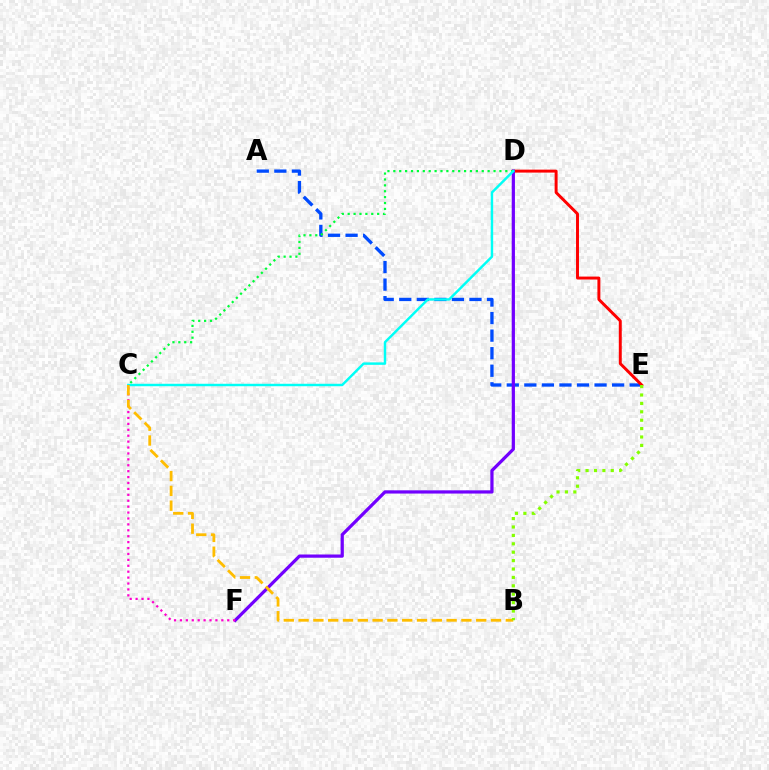{('A', 'E'): [{'color': '#004bff', 'line_style': 'dashed', 'thickness': 2.38}], ('D', 'E'): [{'color': '#ff0000', 'line_style': 'solid', 'thickness': 2.13}], ('D', 'F'): [{'color': '#7200ff', 'line_style': 'solid', 'thickness': 2.32}], ('C', 'F'): [{'color': '#ff00cf', 'line_style': 'dotted', 'thickness': 1.61}], ('C', 'D'): [{'color': '#00ff39', 'line_style': 'dotted', 'thickness': 1.6}, {'color': '#00fff6', 'line_style': 'solid', 'thickness': 1.77}], ('B', 'C'): [{'color': '#ffbd00', 'line_style': 'dashed', 'thickness': 2.01}], ('B', 'E'): [{'color': '#84ff00', 'line_style': 'dotted', 'thickness': 2.28}]}